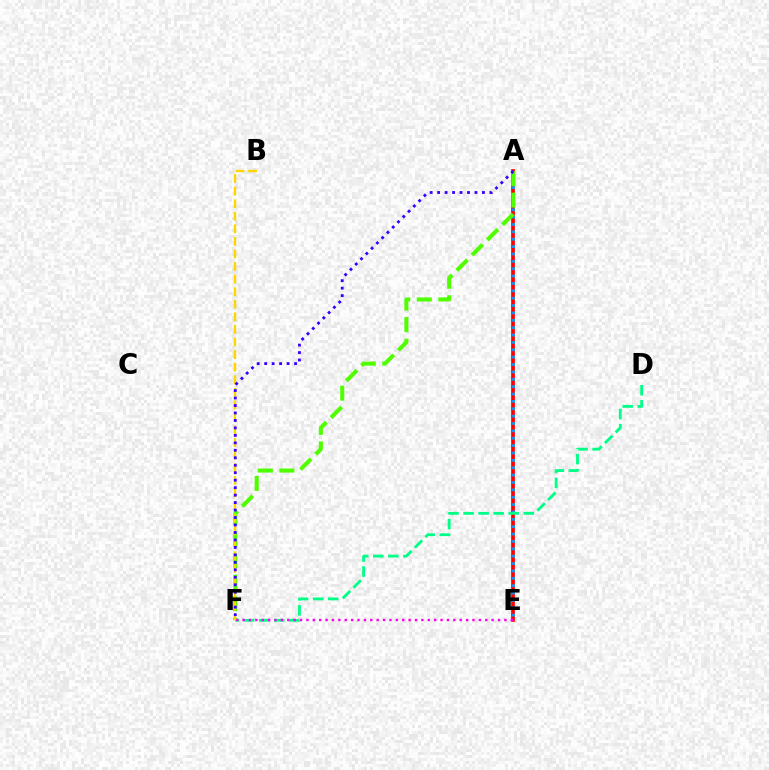{('A', 'E'): [{'color': '#ff0000', 'line_style': 'solid', 'thickness': 2.67}, {'color': '#009eff', 'line_style': 'dotted', 'thickness': 2.0}], ('A', 'F'): [{'color': '#4fff00', 'line_style': 'dashed', 'thickness': 2.93}, {'color': '#3700ff', 'line_style': 'dotted', 'thickness': 2.03}], ('D', 'F'): [{'color': '#00ff86', 'line_style': 'dashed', 'thickness': 2.05}], ('E', 'F'): [{'color': '#ff00ed', 'line_style': 'dotted', 'thickness': 1.74}], ('B', 'F'): [{'color': '#ffd500', 'line_style': 'dashed', 'thickness': 1.71}]}